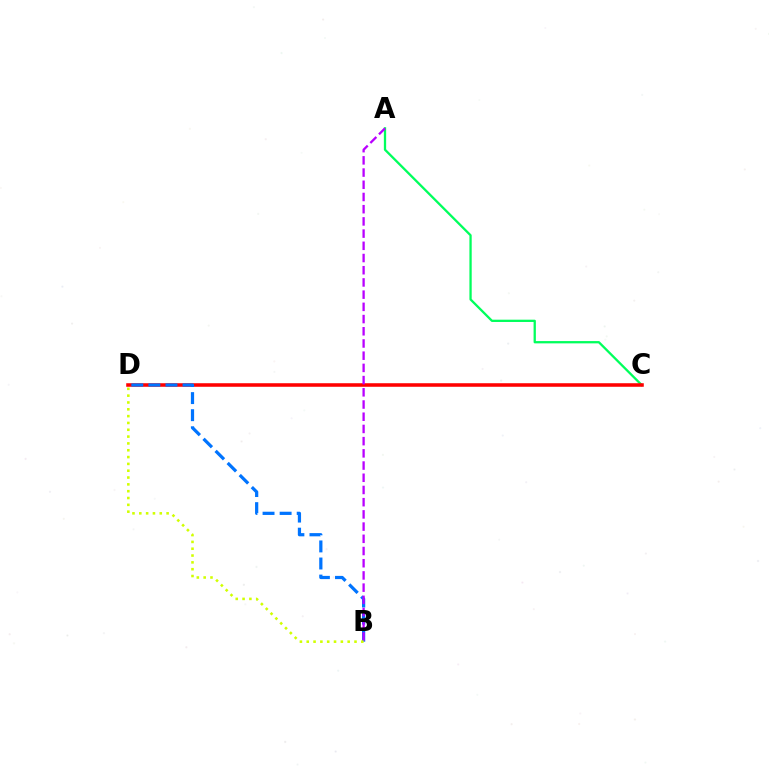{('A', 'C'): [{'color': '#00ff5c', 'line_style': 'solid', 'thickness': 1.65}], ('C', 'D'): [{'color': '#ff0000', 'line_style': 'solid', 'thickness': 2.56}], ('B', 'D'): [{'color': '#0074ff', 'line_style': 'dashed', 'thickness': 2.32}, {'color': '#d1ff00', 'line_style': 'dotted', 'thickness': 1.85}], ('A', 'B'): [{'color': '#b900ff', 'line_style': 'dashed', 'thickness': 1.66}]}